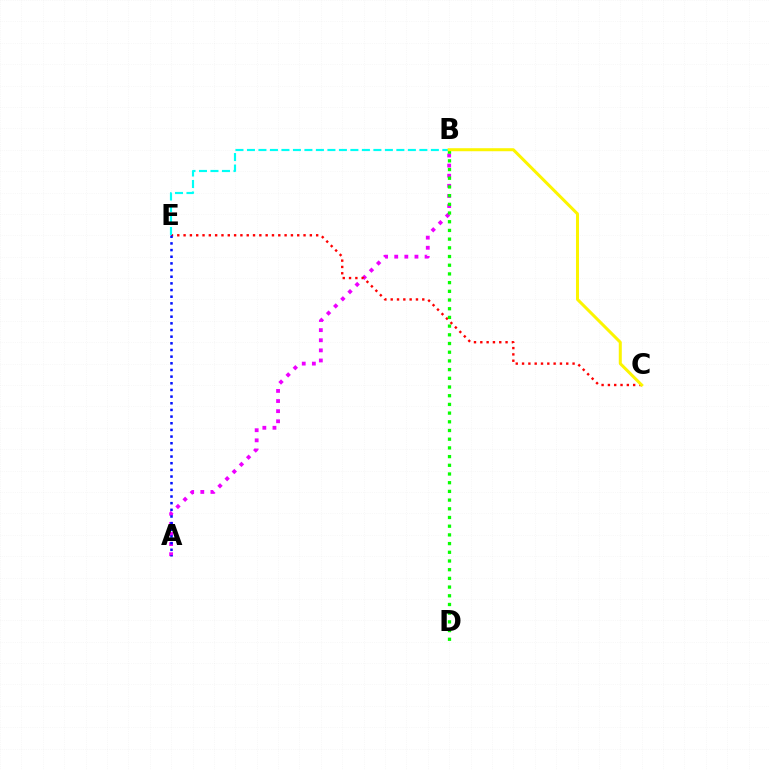{('A', 'B'): [{'color': '#ee00ff', 'line_style': 'dotted', 'thickness': 2.75}], ('C', 'E'): [{'color': '#ff0000', 'line_style': 'dotted', 'thickness': 1.72}], ('A', 'E'): [{'color': '#0010ff', 'line_style': 'dotted', 'thickness': 1.81}], ('B', 'E'): [{'color': '#00fff6', 'line_style': 'dashed', 'thickness': 1.56}], ('B', 'D'): [{'color': '#08ff00', 'line_style': 'dotted', 'thickness': 2.36}], ('B', 'C'): [{'color': '#fcf500', 'line_style': 'solid', 'thickness': 2.17}]}